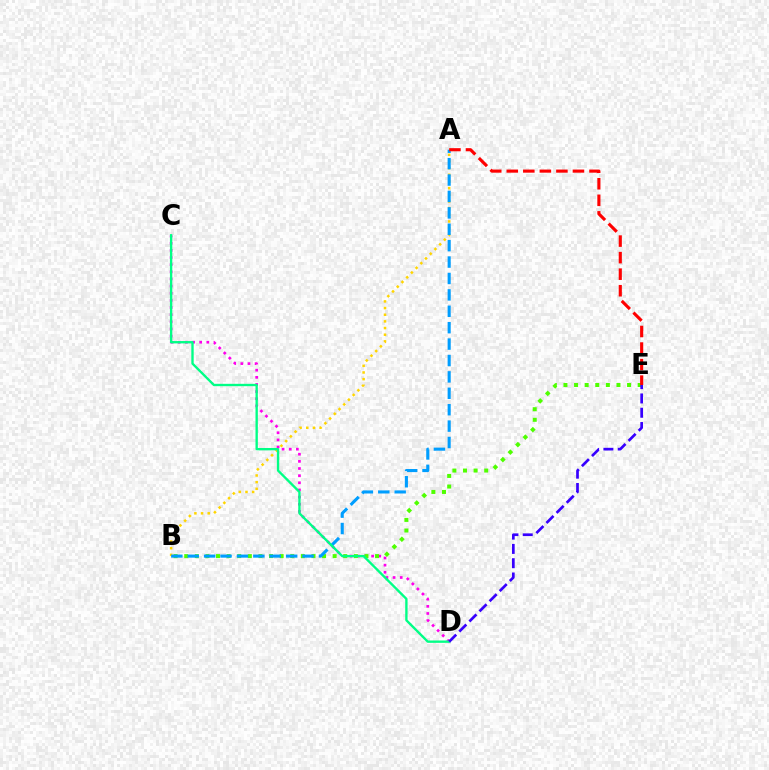{('C', 'D'): [{'color': '#ff00ed', 'line_style': 'dotted', 'thickness': 1.94}, {'color': '#00ff86', 'line_style': 'solid', 'thickness': 1.7}], ('B', 'E'): [{'color': '#4fff00', 'line_style': 'dotted', 'thickness': 2.88}], ('A', 'B'): [{'color': '#ffd500', 'line_style': 'dotted', 'thickness': 1.81}, {'color': '#009eff', 'line_style': 'dashed', 'thickness': 2.23}], ('D', 'E'): [{'color': '#3700ff', 'line_style': 'dashed', 'thickness': 1.94}], ('A', 'E'): [{'color': '#ff0000', 'line_style': 'dashed', 'thickness': 2.25}]}